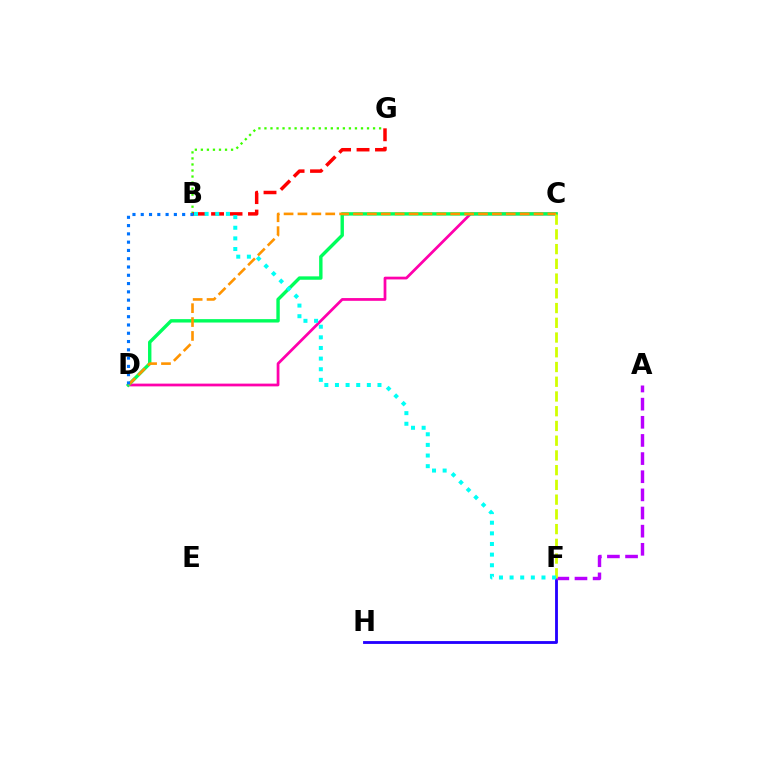{('B', 'G'): [{'color': '#3dff00', 'line_style': 'dotted', 'thickness': 1.64}, {'color': '#ff0000', 'line_style': 'dashed', 'thickness': 2.51}], ('F', 'H'): [{'color': '#2500ff', 'line_style': 'solid', 'thickness': 2.04}], ('C', 'D'): [{'color': '#ff00ac', 'line_style': 'solid', 'thickness': 1.98}, {'color': '#00ff5c', 'line_style': 'solid', 'thickness': 2.45}, {'color': '#ff9400', 'line_style': 'dashed', 'thickness': 1.89}], ('A', 'F'): [{'color': '#b900ff', 'line_style': 'dashed', 'thickness': 2.46}], ('B', 'D'): [{'color': '#0074ff', 'line_style': 'dotted', 'thickness': 2.25}], ('C', 'F'): [{'color': '#d1ff00', 'line_style': 'dashed', 'thickness': 2.0}], ('B', 'F'): [{'color': '#00fff6', 'line_style': 'dotted', 'thickness': 2.89}]}